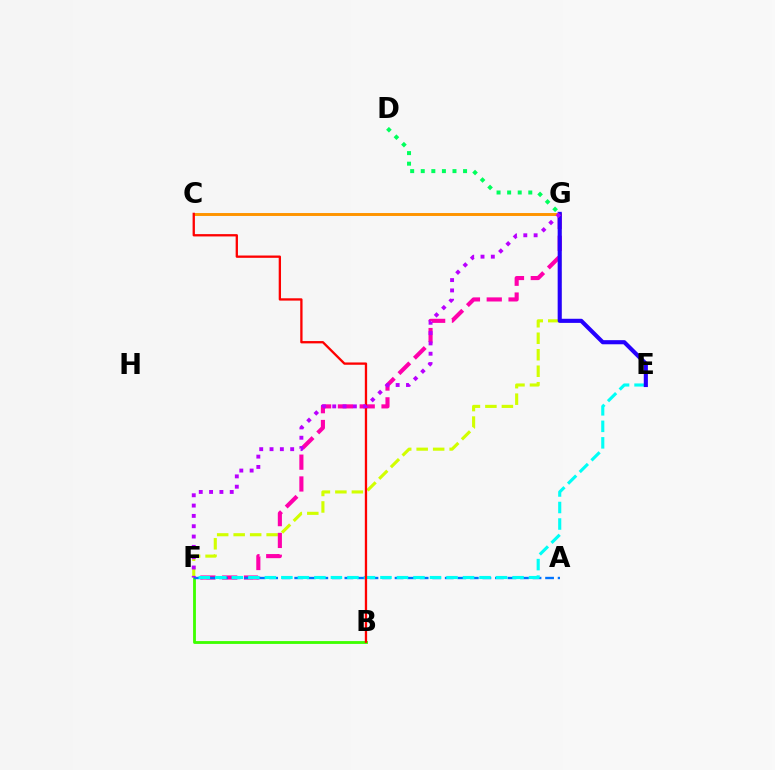{('F', 'G'): [{'color': '#d1ff00', 'line_style': 'dashed', 'thickness': 2.24}, {'color': '#ff00ac', 'line_style': 'dashed', 'thickness': 2.96}, {'color': '#b900ff', 'line_style': 'dotted', 'thickness': 2.8}], ('B', 'F'): [{'color': '#3dff00', 'line_style': 'solid', 'thickness': 2.04}], ('C', 'G'): [{'color': '#ff9400', 'line_style': 'solid', 'thickness': 2.11}], ('A', 'F'): [{'color': '#0074ff', 'line_style': 'dashed', 'thickness': 1.7}], ('E', 'F'): [{'color': '#00fff6', 'line_style': 'dashed', 'thickness': 2.24}], ('E', 'G'): [{'color': '#2500ff', 'line_style': 'solid', 'thickness': 2.96}], ('B', 'C'): [{'color': '#ff0000', 'line_style': 'solid', 'thickness': 1.66}], ('D', 'G'): [{'color': '#00ff5c', 'line_style': 'dotted', 'thickness': 2.87}]}